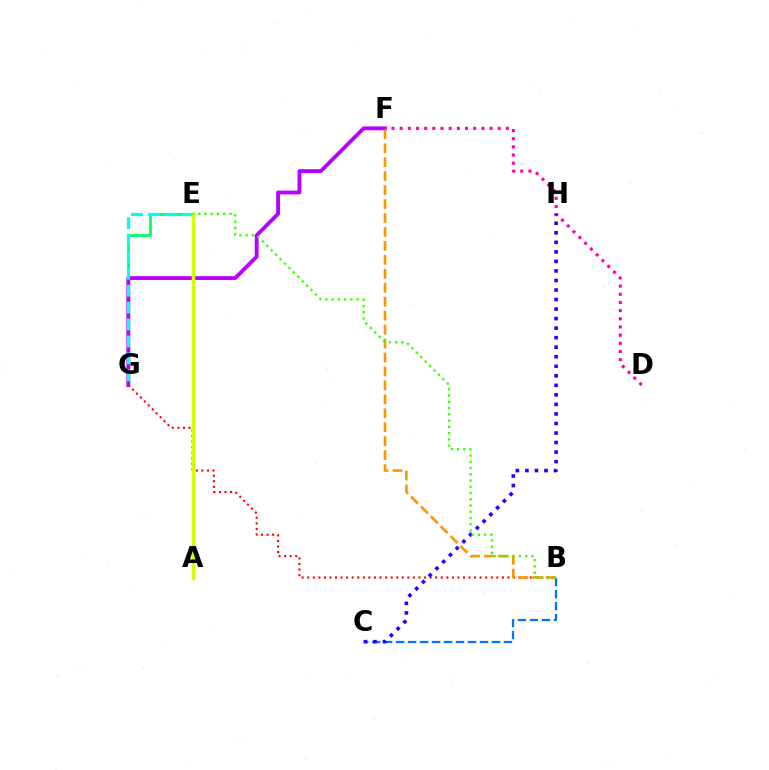{('B', 'C'): [{'color': '#0074ff', 'line_style': 'dashed', 'thickness': 1.63}], ('E', 'G'): [{'color': '#00ff5c', 'line_style': 'solid', 'thickness': 1.98}, {'color': '#00fff6', 'line_style': 'dashed', 'thickness': 2.3}], ('F', 'G'): [{'color': '#b900ff', 'line_style': 'solid', 'thickness': 2.77}], ('D', 'F'): [{'color': '#ff00ac', 'line_style': 'dotted', 'thickness': 2.22}], ('B', 'G'): [{'color': '#ff0000', 'line_style': 'dotted', 'thickness': 1.51}], ('B', 'F'): [{'color': '#ff9400', 'line_style': 'dashed', 'thickness': 1.89}], ('A', 'E'): [{'color': '#d1ff00', 'line_style': 'solid', 'thickness': 2.52}], ('C', 'H'): [{'color': '#2500ff', 'line_style': 'dotted', 'thickness': 2.59}], ('B', 'E'): [{'color': '#3dff00', 'line_style': 'dotted', 'thickness': 1.7}]}